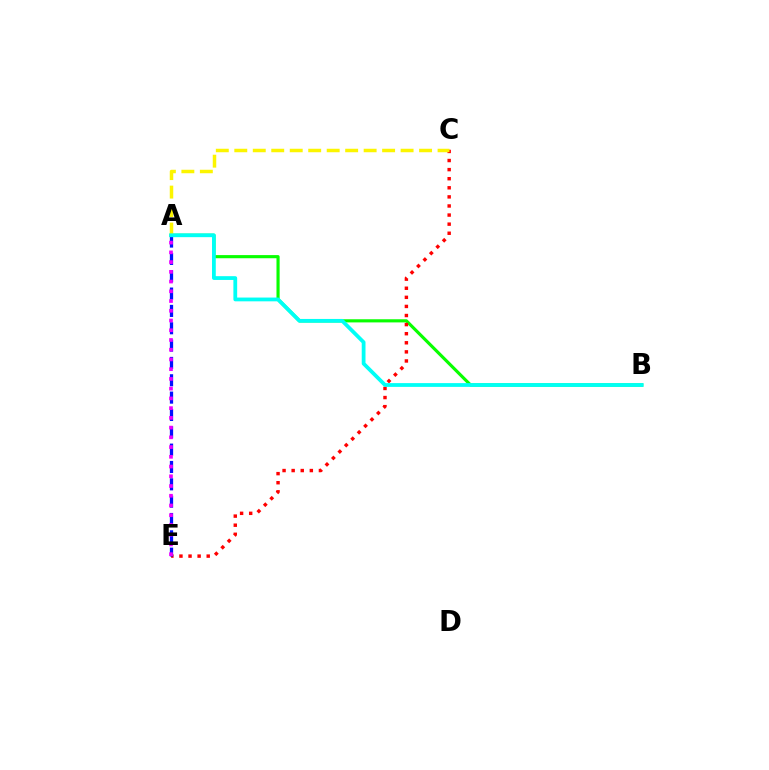{('A', 'B'): [{'color': '#08ff00', 'line_style': 'solid', 'thickness': 2.26}, {'color': '#00fff6', 'line_style': 'solid', 'thickness': 2.72}], ('C', 'E'): [{'color': '#ff0000', 'line_style': 'dotted', 'thickness': 2.47}], ('A', 'C'): [{'color': '#fcf500', 'line_style': 'dashed', 'thickness': 2.51}], ('A', 'E'): [{'color': '#0010ff', 'line_style': 'dashed', 'thickness': 2.36}, {'color': '#ee00ff', 'line_style': 'dotted', 'thickness': 2.65}]}